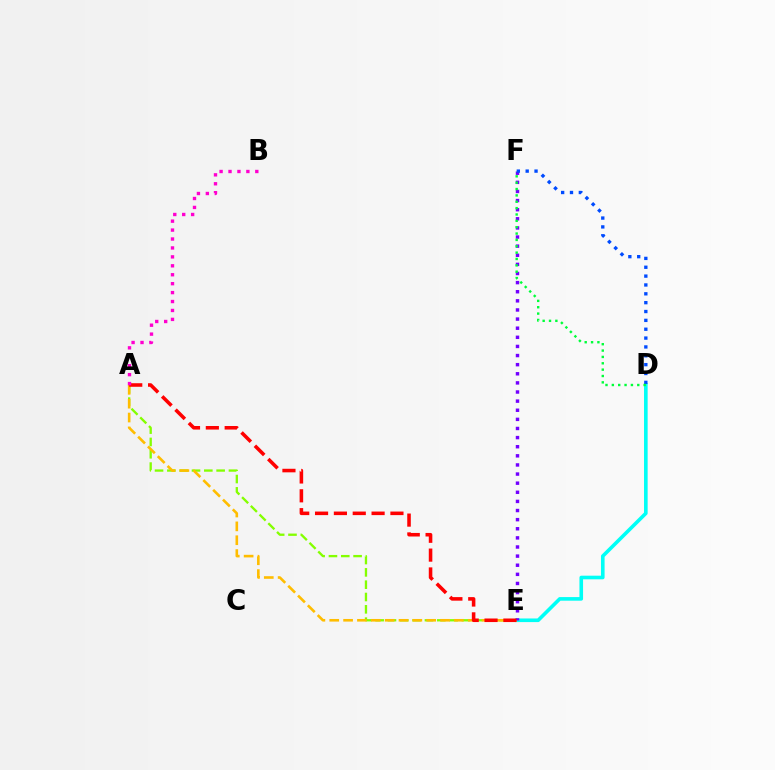{('D', 'E'): [{'color': '#00fff6', 'line_style': 'solid', 'thickness': 2.6}], ('A', 'E'): [{'color': '#84ff00', 'line_style': 'dashed', 'thickness': 1.67}, {'color': '#ffbd00', 'line_style': 'dashed', 'thickness': 1.88}, {'color': '#ff0000', 'line_style': 'dashed', 'thickness': 2.56}], ('E', 'F'): [{'color': '#7200ff', 'line_style': 'dotted', 'thickness': 2.48}], ('D', 'F'): [{'color': '#004bff', 'line_style': 'dotted', 'thickness': 2.41}, {'color': '#00ff39', 'line_style': 'dotted', 'thickness': 1.73}], ('A', 'B'): [{'color': '#ff00cf', 'line_style': 'dotted', 'thickness': 2.43}]}